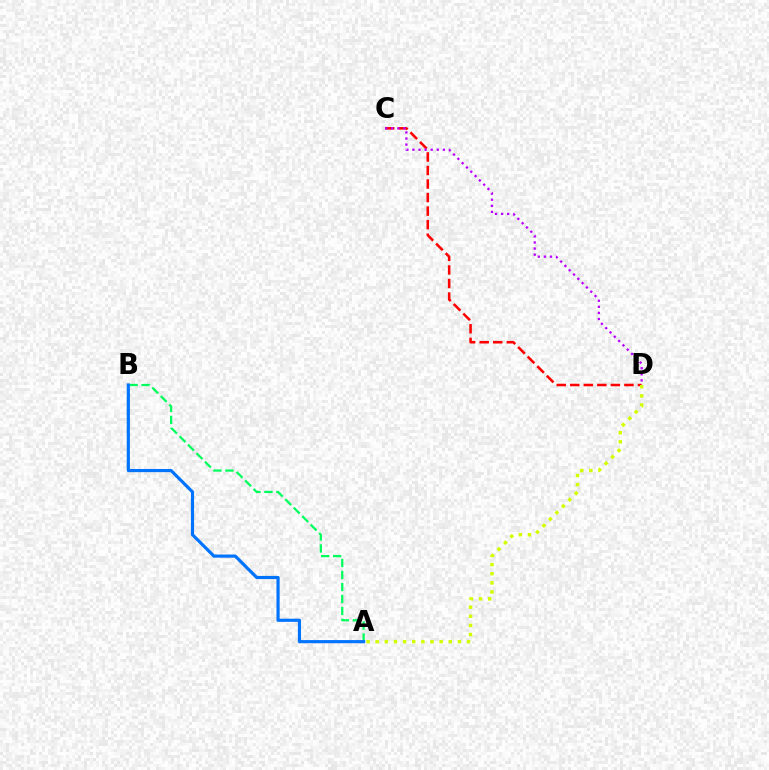{('A', 'B'): [{'color': '#00ff5c', 'line_style': 'dashed', 'thickness': 1.63}, {'color': '#0074ff', 'line_style': 'solid', 'thickness': 2.28}], ('C', 'D'): [{'color': '#ff0000', 'line_style': 'dashed', 'thickness': 1.84}, {'color': '#b900ff', 'line_style': 'dotted', 'thickness': 1.65}], ('A', 'D'): [{'color': '#d1ff00', 'line_style': 'dotted', 'thickness': 2.48}]}